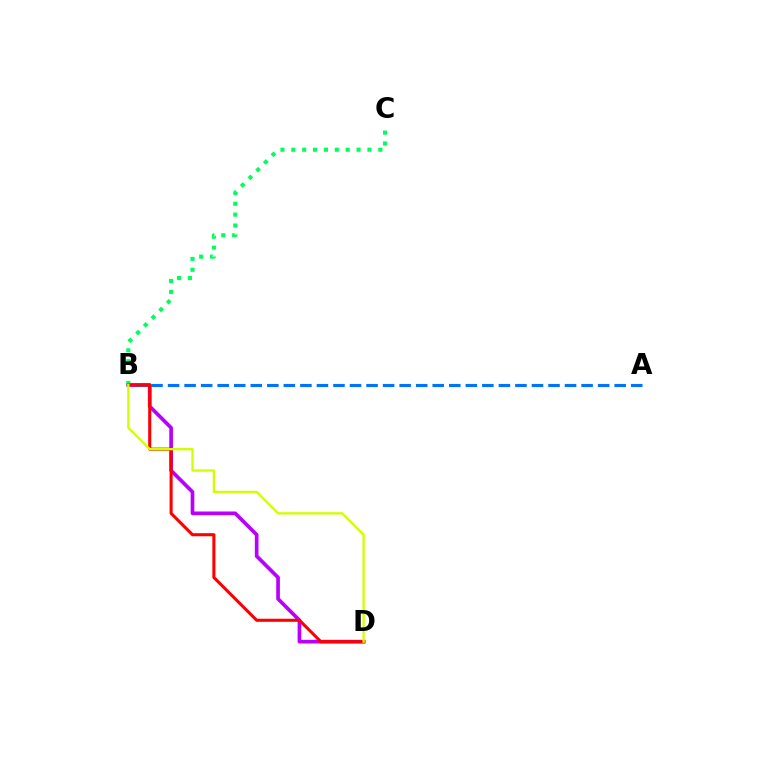{('B', 'D'): [{'color': '#b900ff', 'line_style': 'solid', 'thickness': 2.65}, {'color': '#ff0000', 'line_style': 'solid', 'thickness': 2.21}, {'color': '#d1ff00', 'line_style': 'solid', 'thickness': 1.68}], ('A', 'B'): [{'color': '#0074ff', 'line_style': 'dashed', 'thickness': 2.25}], ('B', 'C'): [{'color': '#00ff5c', 'line_style': 'dotted', 'thickness': 2.96}]}